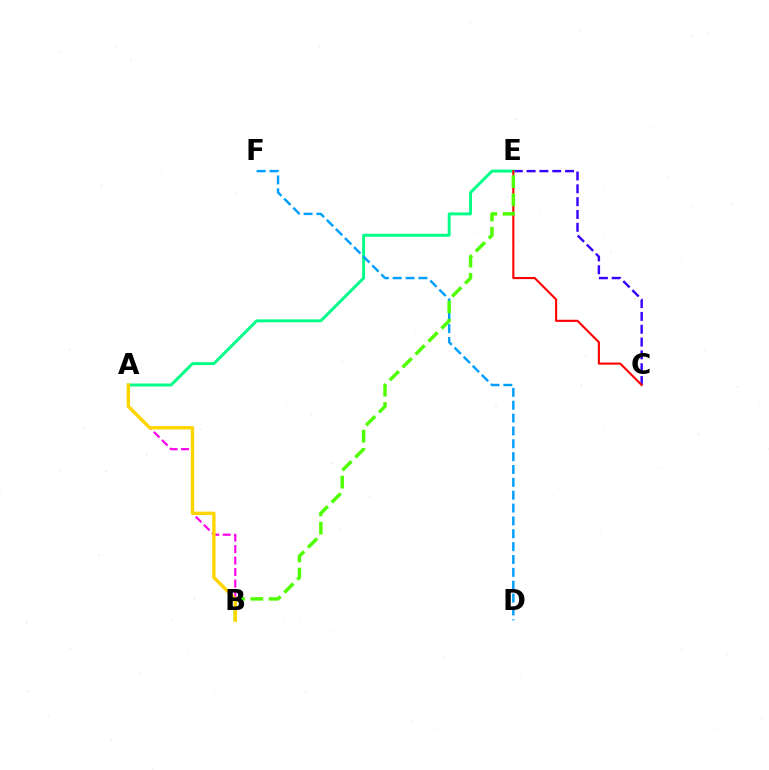{('C', 'E'): [{'color': '#3700ff', 'line_style': 'dashed', 'thickness': 1.74}, {'color': '#ff0000', 'line_style': 'solid', 'thickness': 1.52}], ('A', 'E'): [{'color': '#00ff86', 'line_style': 'solid', 'thickness': 2.11}], ('A', 'B'): [{'color': '#ff00ed', 'line_style': 'dashed', 'thickness': 1.56}, {'color': '#ffd500', 'line_style': 'solid', 'thickness': 2.44}], ('D', 'F'): [{'color': '#009eff', 'line_style': 'dashed', 'thickness': 1.75}], ('B', 'E'): [{'color': '#4fff00', 'line_style': 'dashed', 'thickness': 2.48}]}